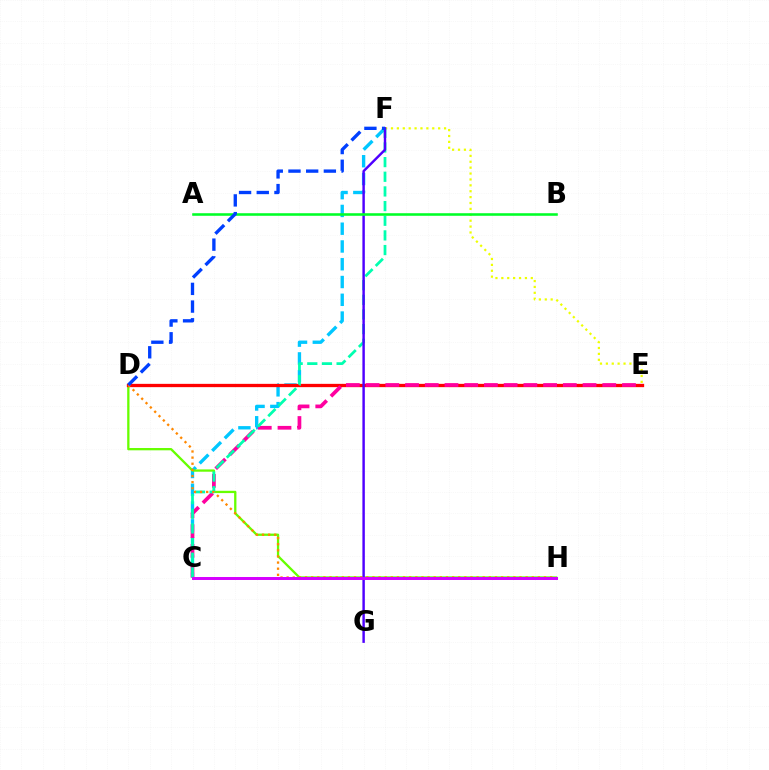{('C', 'F'): [{'color': '#00c7ff', 'line_style': 'dashed', 'thickness': 2.41}, {'color': '#00ffaf', 'line_style': 'dashed', 'thickness': 1.99}], ('D', 'H'): [{'color': '#66ff00', 'line_style': 'solid', 'thickness': 1.65}, {'color': '#ff8800', 'line_style': 'dotted', 'thickness': 1.66}], ('D', 'E'): [{'color': '#ff0000', 'line_style': 'solid', 'thickness': 2.37}], ('E', 'F'): [{'color': '#eeff00', 'line_style': 'dotted', 'thickness': 1.6}], ('C', 'E'): [{'color': '#ff00a0', 'line_style': 'dashed', 'thickness': 2.68}], ('F', 'G'): [{'color': '#4f00ff', 'line_style': 'solid', 'thickness': 1.76}], ('A', 'B'): [{'color': '#00ff27', 'line_style': 'solid', 'thickness': 1.85}], ('C', 'H'): [{'color': '#d600ff', 'line_style': 'solid', 'thickness': 2.14}], ('D', 'F'): [{'color': '#003fff', 'line_style': 'dashed', 'thickness': 2.4}]}